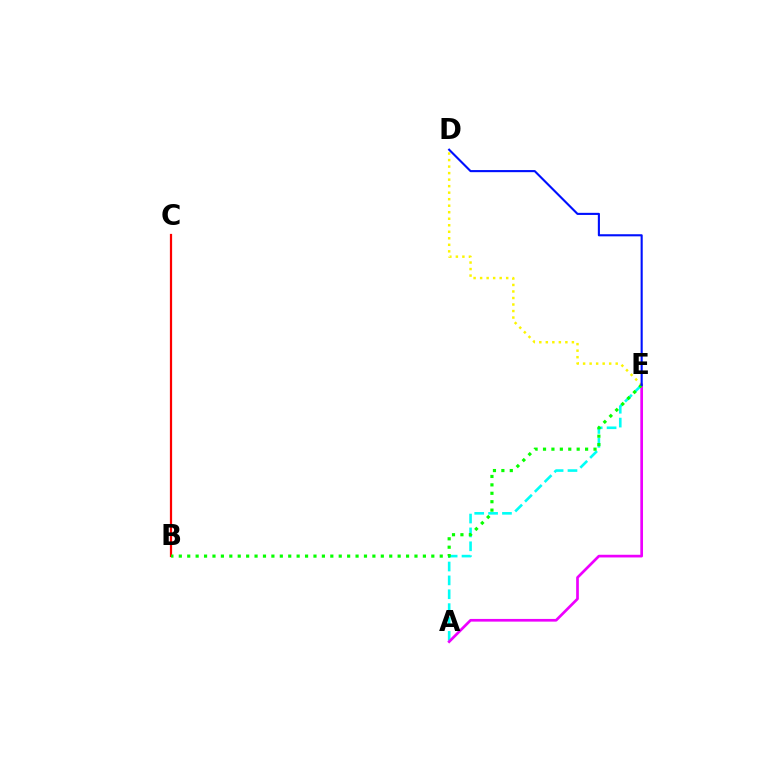{('D', 'E'): [{'color': '#fcf500', 'line_style': 'dotted', 'thickness': 1.77}, {'color': '#0010ff', 'line_style': 'solid', 'thickness': 1.52}], ('B', 'C'): [{'color': '#ff0000', 'line_style': 'solid', 'thickness': 1.6}], ('A', 'E'): [{'color': '#00fff6', 'line_style': 'dashed', 'thickness': 1.88}, {'color': '#ee00ff', 'line_style': 'solid', 'thickness': 1.94}], ('B', 'E'): [{'color': '#08ff00', 'line_style': 'dotted', 'thickness': 2.29}]}